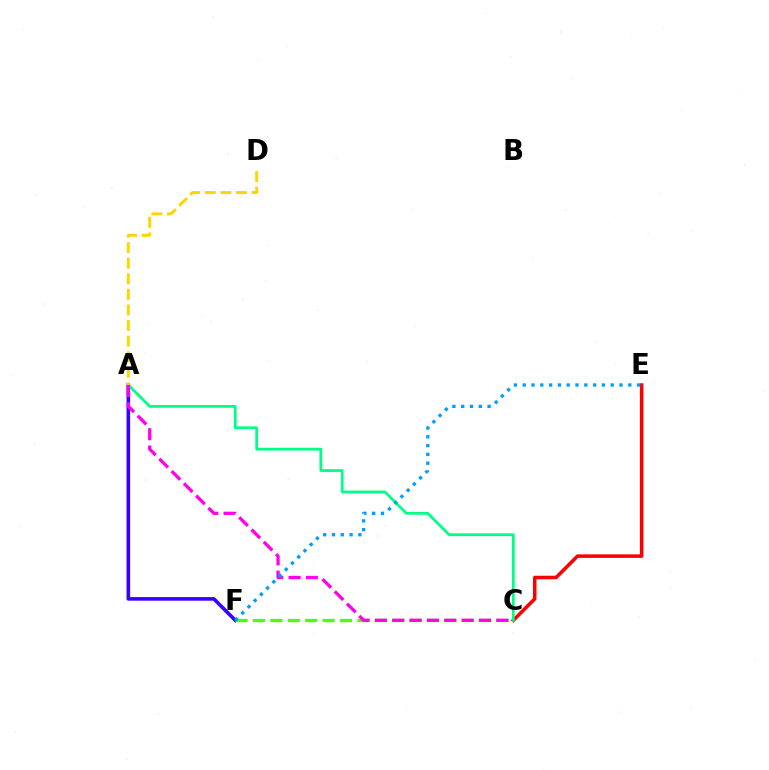{('A', 'F'): [{'color': '#3700ff', 'line_style': 'solid', 'thickness': 2.6}], ('C', 'E'): [{'color': '#ff0000', 'line_style': 'solid', 'thickness': 2.54}], ('A', 'C'): [{'color': '#00ff86', 'line_style': 'solid', 'thickness': 1.99}, {'color': '#ff00ed', 'line_style': 'dashed', 'thickness': 2.36}], ('C', 'F'): [{'color': '#4fff00', 'line_style': 'dashed', 'thickness': 2.37}], ('A', 'D'): [{'color': '#ffd500', 'line_style': 'dashed', 'thickness': 2.12}], ('E', 'F'): [{'color': '#009eff', 'line_style': 'dotted', 'thickness': 2.39}]}